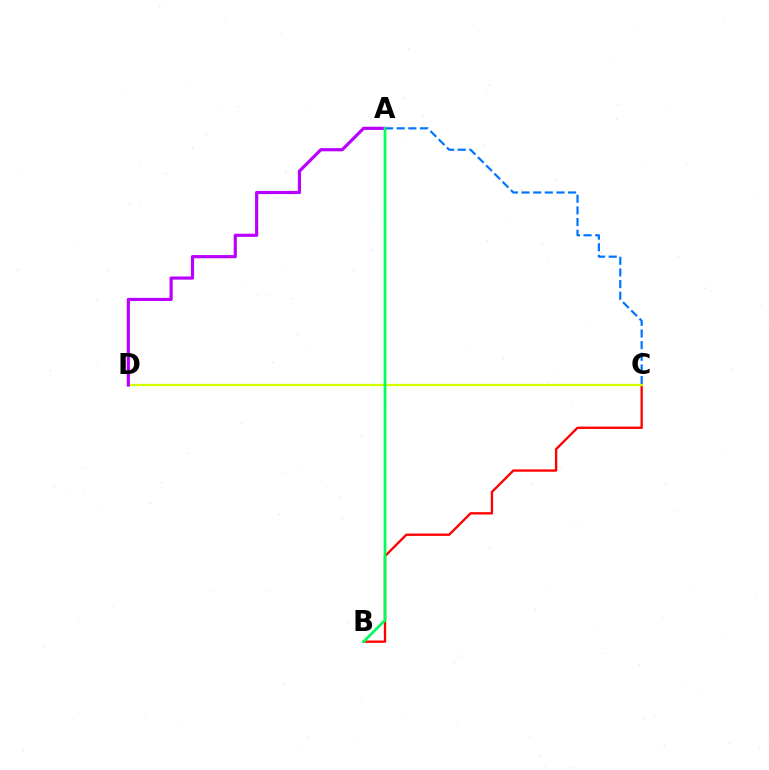{('A', 'C'): [{'color': '#0074ff', 'line_style': 'dashed', 'thickness': 1.58}], ('B', 'C'): [{'color': '#ff0000', 'line_style': 'solid', 'thickness': 1.68}], ('C', 'D'): [{'color': '#d1ff00', 'line_style': 'solid', 'thickness': 1.63}], ('A', 'D'): [{'color': '#b900ff', 'line_style': 'solid', 'thickness': 2.29}], ('A', 'B'): [{'color': '#00ff5c', 'line_style': 'solid', 'thickness': 1.99}]}